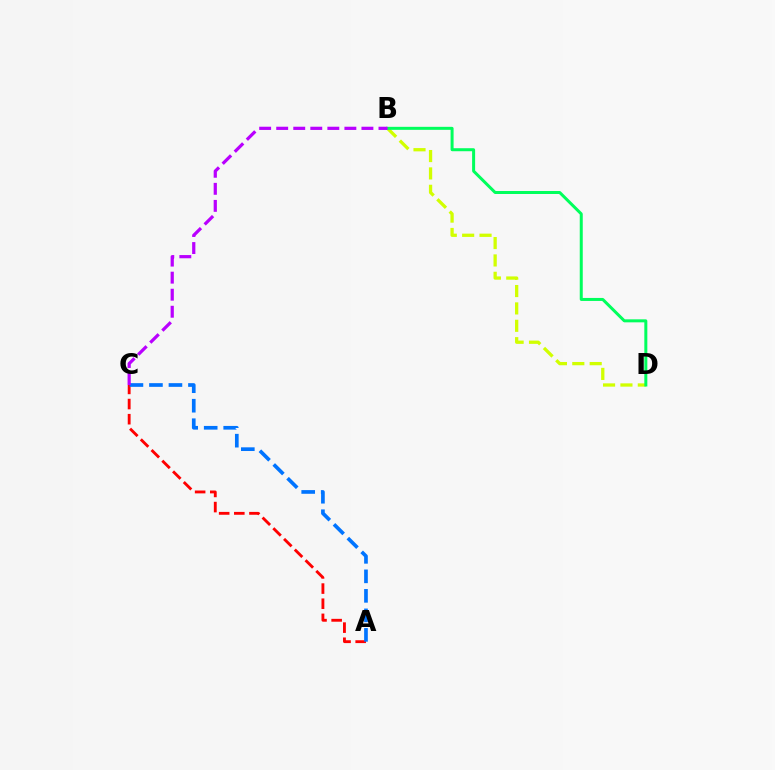{('A', 'C'): [{'color': '#ff0000', 'line_style': 'dashed', 'thickness': 2.06}, {'color': '#0074ff', 'line_style': 'dashed', 'thickness': 2.65}], ('B', 'D'): [{'color': '#d1ff00', 'line_style': 'dashed', 'thickness': 2.36}, {'color': '#00ff5c', 'line_style': 'solid', 'thickness': 2.16}], ('B', 'C'): [{'color': '#b900ff', 'line_style': 'dashed', 'thickness': 2.32}]}